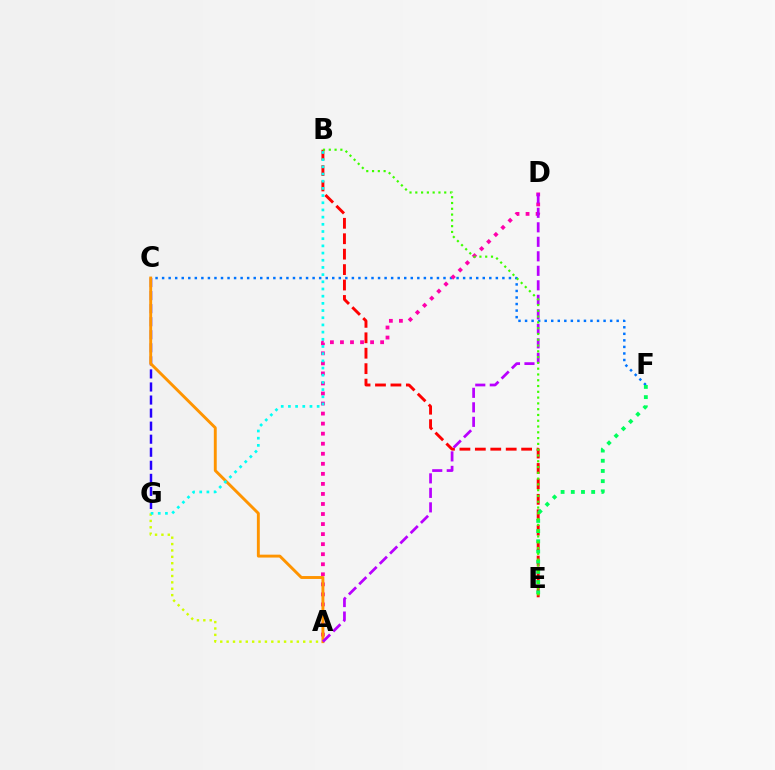{('A', 'G'): [{'color': '#d1ff00', 'line_style': 'dotted', 'thickness': 1.73}], ('C', 'F'): [{'color': '#0074ff', 'line_style': 'dotted', 'thickness': 1.78}], ('C', 'G'): [{'color': '#2500ff', 'line_style': 'dashed', 'thickness': 1.77}], ('B', 'E'): [{'color': '#ff0000', 'line_style': 'dashed', 'thickness': 2.1}, {'color': '#3dff00', 'line_style': 'dotted', 'thickness': 1.57}], ('A', 'D'): [{'color': '#ff00ac', 'line_style': 'dotted', 'thickness': 2.73}, {'color': '#b900ff', 'line_style': 'dashed', 'thickness': 1.97}], ('A', 'C'): [{'color': '#ff9400', 'line_style': 'solid', 'thickness': 2.09}], ('E', 'F'): [{'color': '#00ff5c', 'line_style': 'dotted', 'thickness': 2.77}], ('B', 'G'): [{'color': '#00fff6', 'line_style': 'dotted', 'thickness': 1.95}]}